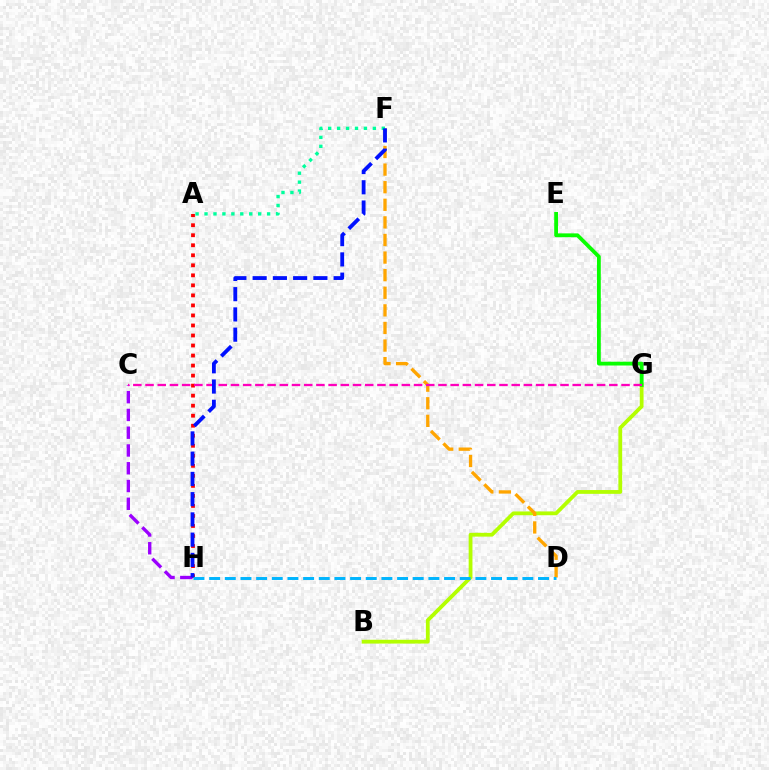{('B', 'G'): [{'color': '#b3ff00', 'line_style': 'solid', 'thickness': 2.73}], ('E', 'G'): [{'color': '#08ff00', 'line_style': 'solid', 'thickness': 2.74}], ('D', 'F'): [{'color': '#ffa500', 'line_style': 'dashed', 'thickness': 2.39}], ('A', 'H'): [{'color': '#ff0000', 'line_style': 'dotted', 'thickness': 2.72}], ('C', 'H'): [{'color': '#9b00ff', 'line_style': 'dashed', 'thickness': 2.41}], ('C', 'G'): [{'color': '#ff00bd', 'line_style': 'dashed', 'thickness': 1.66}], ('A', 'F'): [{'color': '#00ff9d', 'line_style': 'dotted', 'thickness': 2.43}], ('F', 'H'): [{'color': '#0010ff', 'line_style': 'dashed', 'thickness': 2.75}], ('D', 'H'): [{'color': '#00b5ff', 'line_style': 'dashed', 'thickness': 2.13}]}